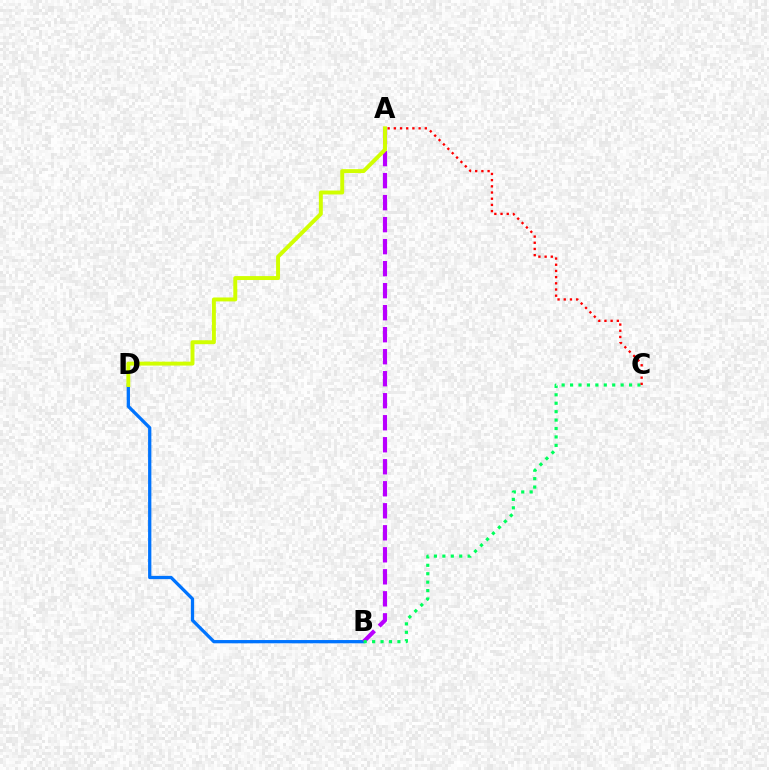{('B', 'D'): [{'color': '#0074ff', 'line_style': 'solid', 'thickness': 2.36}], ('A', 'B'): [{'color': '#b900ff', 'line_style': 'dashed', 'thickness': 2.99}], ('B', 'C'): [{'color': '#00ff5c', 'line_style': 'dotted', 'thickness': 2.29}], ('A', 'C'): [{'color': '#ff0000', 'line_style': 'dotted', 'thickness': 1.68}], ('A', 'D'): [{'color': '#d1ff00', 'line_style': 'solid', 'thickness': 2.83}]}